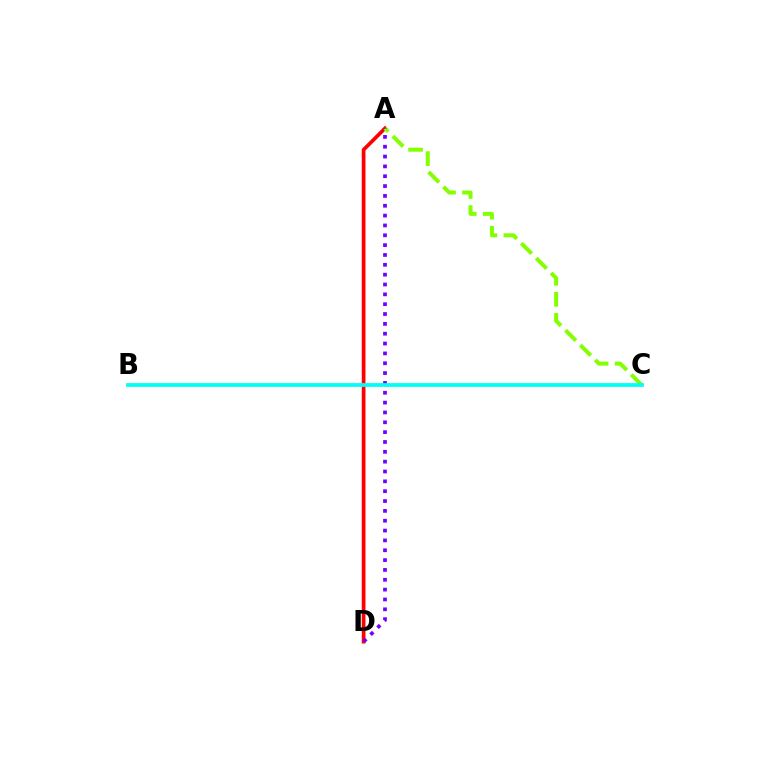{('A', 'D'): [{'color': '#ff0000', 'line_style': 'solid', 'thickness': 2.66}, {'color': '#7200ff', 'line_style': 'dotted', 'thickness': 2.67}], ('A', 'C'): [{'color': '#84ff00', 'line_style': 'dashed', 'thickness': 2.86}], ('B', 'C'): [{'color': '#00fff6', 'line_style': 'solid', 'thickness': 2.73}]}